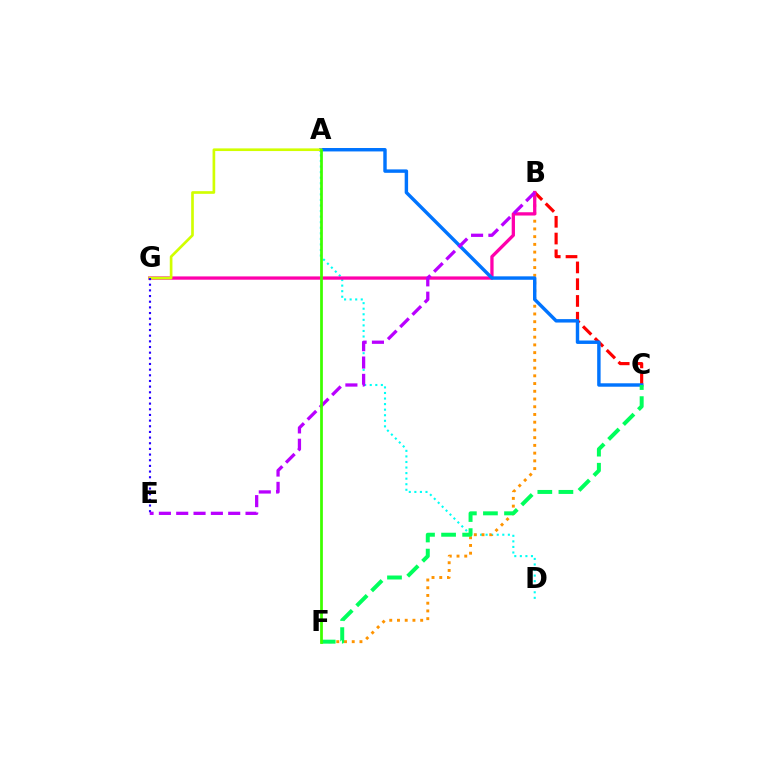{('B', 'C'): [{'color': '#ff0000', 'line_style': 'dashed', 'thickness': 2.28}], ('A', 'D'): [{'color': '#00fff6', 'line_style': 'dotted', 'thickness': 1.51}], ('B', 'F'): [{'color': '#ff9400', 'line_style': 'dotted', 'thickness': 2.1}], ('B', 'G'): [{'color': '#ff00ac', 'line_style': 'solid', 'thickness': 2.37}], ('A', 'C'): [{'color': '#0074ff', 'line_style': 'solid', 'thickness': 2.47}], ('A', 'G'): [{'color': '#d1ff00', 'line_style': 'solid', 'thickness': 1.92}], ('C', 'F'): [{'color': '#00ff5c', 'line_style': 'dashed', 'thickness': 2.86}], ('E', 'G'): [{'color': '#2500ff', 'line_style': 'dotted', 'thickness': 1.54}], ('B', 'E'): [{'color': '#b900ff', 'line_style': 'dashed', 'thickness': 2.35}], ('A', 'F'): [{'color': '#3dff00', 'line_style': 'solid', 'thickness': 1.98}]}